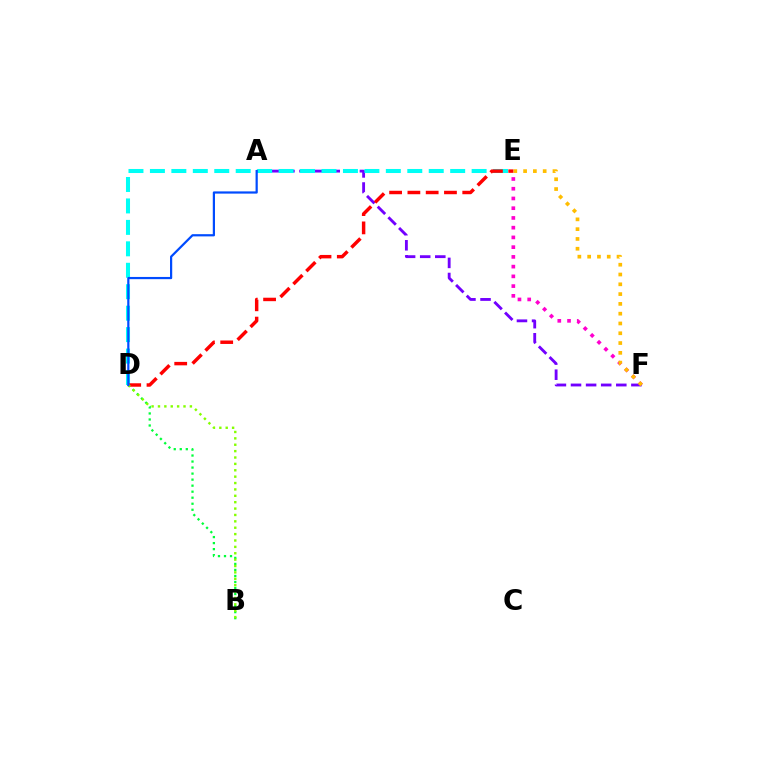{('E', 'F'): [{'color': '#ff00cf', 'line_style': 'dotted', 'thickness': 2.65}, {'color': '#ffbd00', 'line_style': 'dotted', 'thickness': 2.66}], ('B', 'D'): [{'color': '#00ff39', 'line_style': 'dotted', 'thickness': 1.64}, {'color': '#84ff00', 'line_style': 'dotted', 'thickness': 1.73}], ('A', 'F'): [{'color': '#7200ff', 'line_style': 'dashed', 'thickness': 2.05}], ('D', 'E'): [{'color': '#00fff6', 'line_style': 'dashed', 'thickness': 2.91}, {'color': '#ff0000', 'line_style': 'dashed', 'thickness': 2.48}], ('A', 'D'): [{'color': '#004bff', 'line_style': 'solid', 'thickness': 1.6}]}